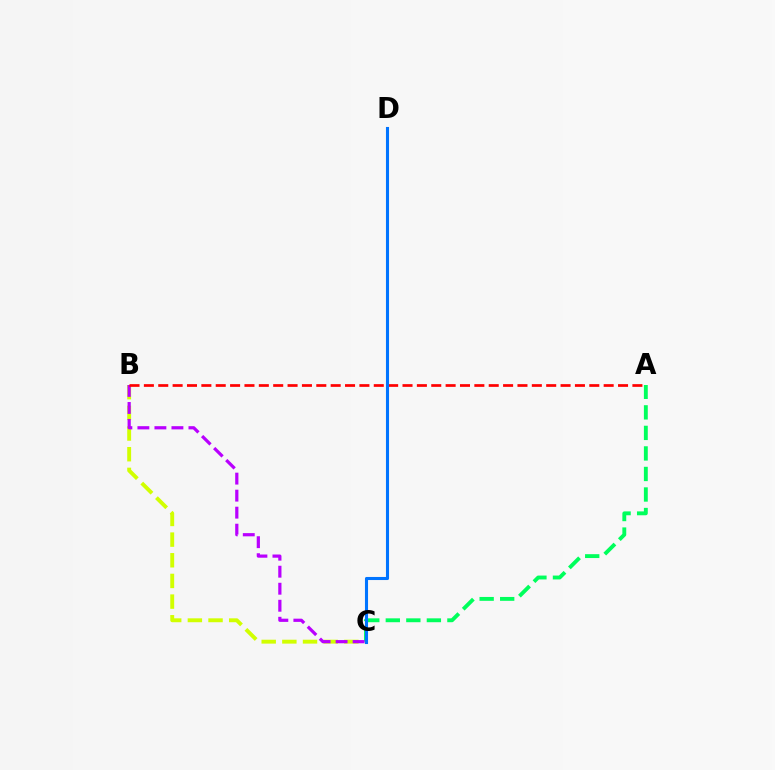{('B', 'C'): [{'color': '#d1ff00', 'line_style': 'dashed', 'thickness': 2.81}, {'color': '#b900ff', 'line_style': 'dashed', 'thickness': 2.31}], ('A', 'C'): [{'color': '#00ff5c', 'line_style': 'dashed', 'thickness': 2.79}], ('A', 'B'): [{'color': '#ff0000', 'line_style': 'dashed', 'thickness': 1.95}], ('C', 'D'): [{'color': '#0074ff', 'line_style': 'solid', 'thickness': 2.22}]}